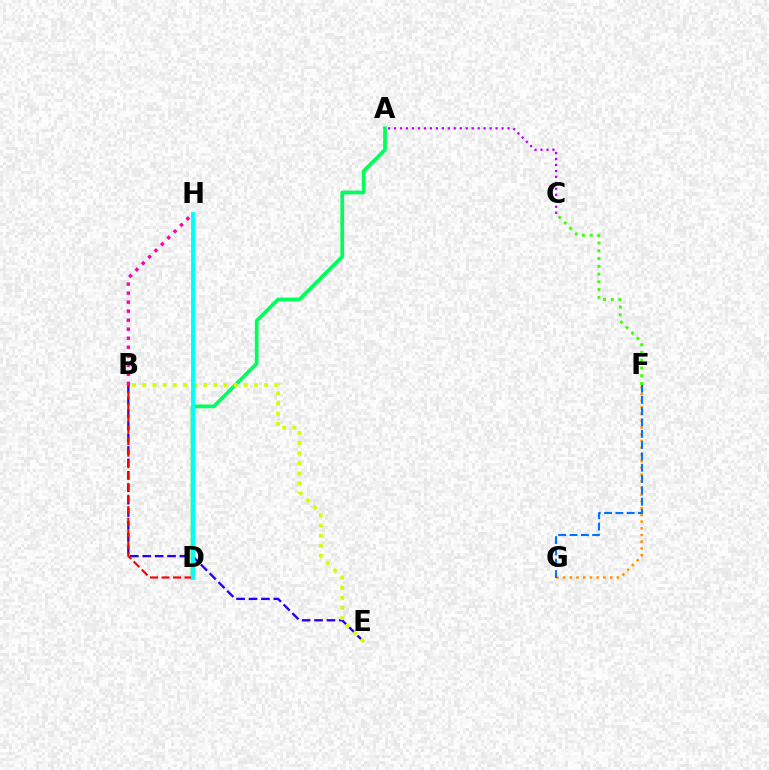{('B', 'E'): [{'color': '#2500ff', 'line_style': 'dashed', 'thickness': 1.68}, {'color': '#d1ff00', 'line_style': 'dotted', 'thickness': 2.76}], ('C', 'F'): [{'color': '#3dff00', 'line_style': 'dotted', 'thickness': 2.11}], ('B', 'H'): [{'color': '#ff00ac', 'line_style': 'dotted', 'thickness': 2.45}], ('A', 'D'): [{'color': '#00ff5c', 'line_style': 'solid', 'thickness': 2.68}], ('F', 'G'): [{'color': '#ff9400', 'line_style': 'dotted', 'thickness': 1.83}, {'color': '#0074ff', 'line_style': 'dashed', 'thickness': 1.54}], ('A', 'C'): [{'color': '#b900ff', 'line_style': 'dotted', 'thickness': 1.62}], ('B', 'D'): [{'color': '#ff0000', 'line_style': 'dashed', 'thickness': 1.56}], ('D', 'H'): [{'color': '#00fff6', 'line_style': 'solid', 'thickness': 2.8}]}